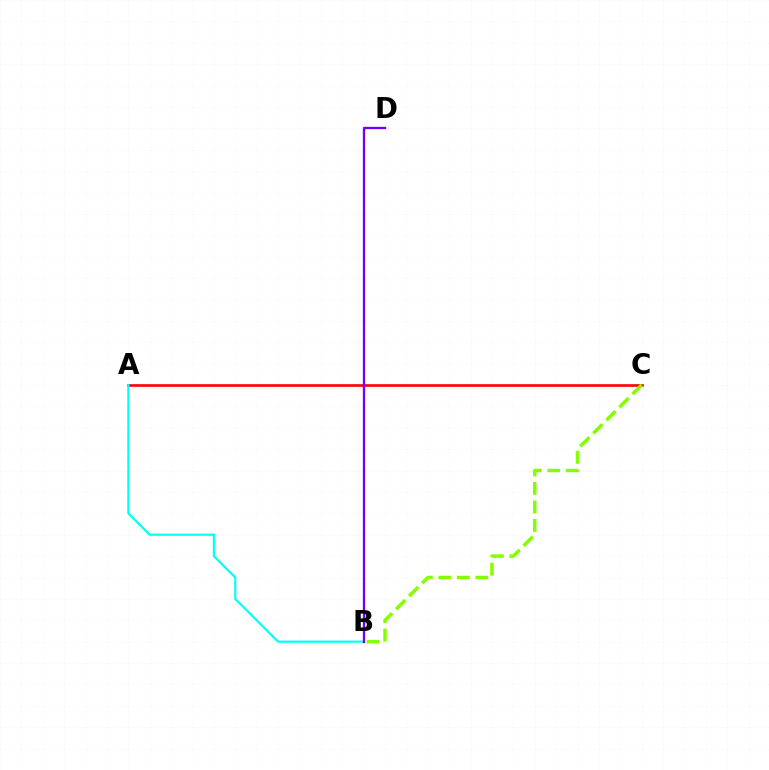{('A', 'C'): [{'color': '#ff0000', 'line_style': 'solid', 'thickness': 1.9}], ('A', 'B'): [{'color': '#00fff6', 'line_style': 'solid', 'thickness': 1.55}], ('B', 'D'): [{'color': '#7200ff', 'line_style': 'solid', 'thickness': 1.68}], ('B', 'C'): [{'color': '#84ff00', 'line_style': 'dashed', 'thickness': 2.51}]}